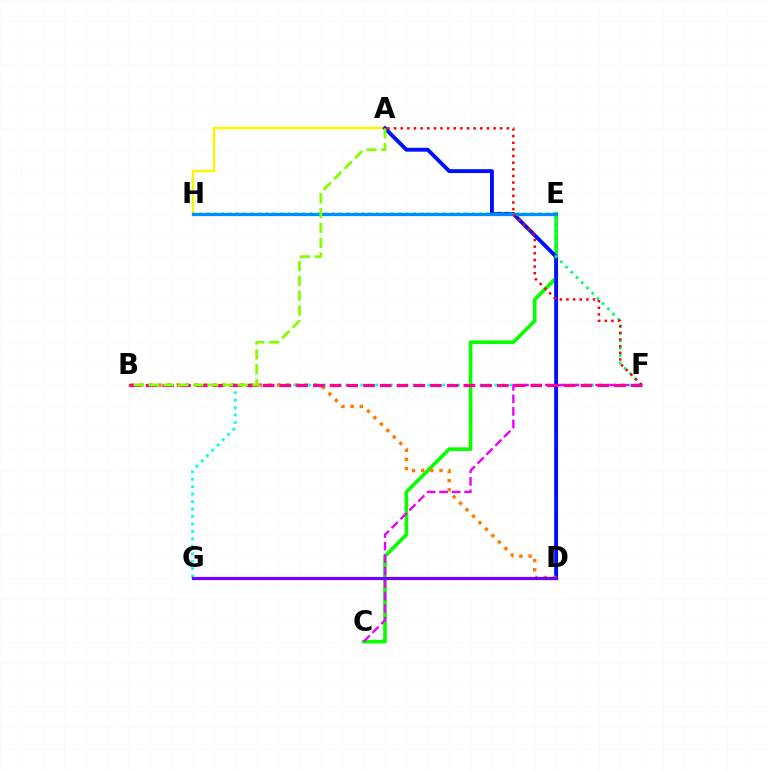{('A', 'H'): [{'color': '#fcf500', 'line_style': 'solid', 'thickness': 1.78}], ('F', 'G'): [{'color': '#00fff6', 'line_style': 'dotted', 'thickness': 2.02}], ('C', 'E'): [{'color': '#08ff00', 'line_style': 'solid', 'thickness': 2.62}], ('A', 'D'): [{'color': '#0010ff', 'line_style': 'solid', 'thickness': 2.8}], ('B', 'D'): [{'color': '#ff7c00', 'line_style': 'dotted', 'thickness': 2.48}], ('F', 'H'): [{'color': '#00ff74', 'line_style': 'dotted', 'thickness': 2.01}], ('E', 'H'): [{'color': '#008cff', 'line_style': 'solid', 'thickness': 2.35}], ('A', 'F'): [{'color': '#ff0000', 'line_style': 'dotted', 'thickness': 1.8}], ('C', 'F'): [{'color': '#ee00ff', 'line_style': 'dashed', 'thickness': 1.7}], ('B', 'F'): [{'color': '#ff0094', 'line_style': 'dashed', 'thickness': 2.27}], ('D', 'G'): [{'color': '#7200ff', 'line_style': 'solid', 'thickness': 2.32}], ('A', 'B'): [{'color': '#84ff00', 'line_style': 'dashed', 'thickness': 2.02}]}